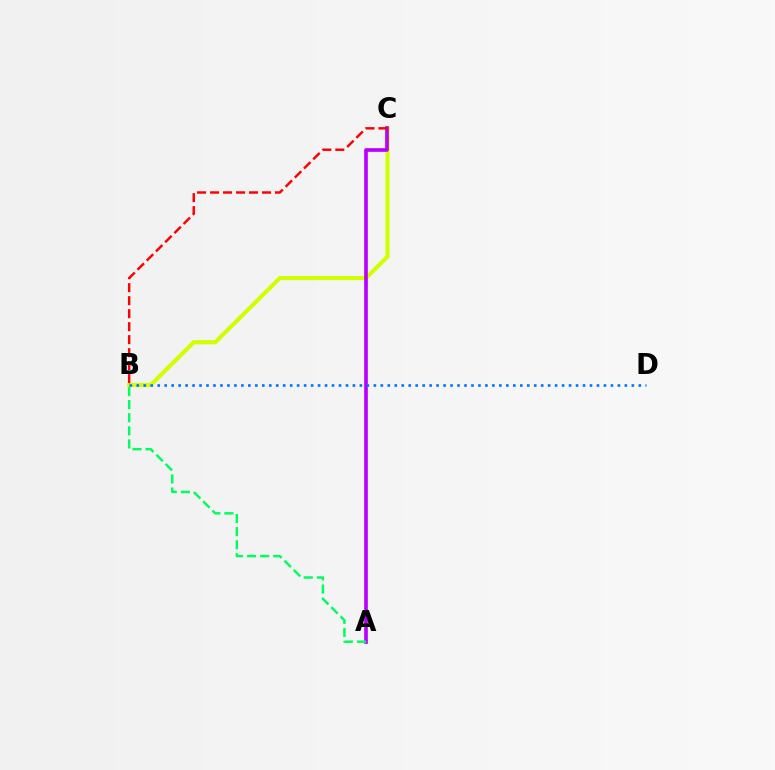{('B', 'C'): [{'color': '#d1ff00', 'line_style': 'solid', 'thickness': 2.98}, {'color': '#ff0000', 'line_style': 'dashed', 'thickness': 1.76}], ('A', 'C'): [{'color': '#b900ff', 'line_style': 'solid', 'thickness': 2.64}], ('A', 'B'): [{'color': '#00ff5c', 'line_style': 'dashed', 'thickness': 1.78}], ('B', 'D'): [{'color': '#0074ff', 'line_style': 'dotted', 'thickness': 1.89}]}